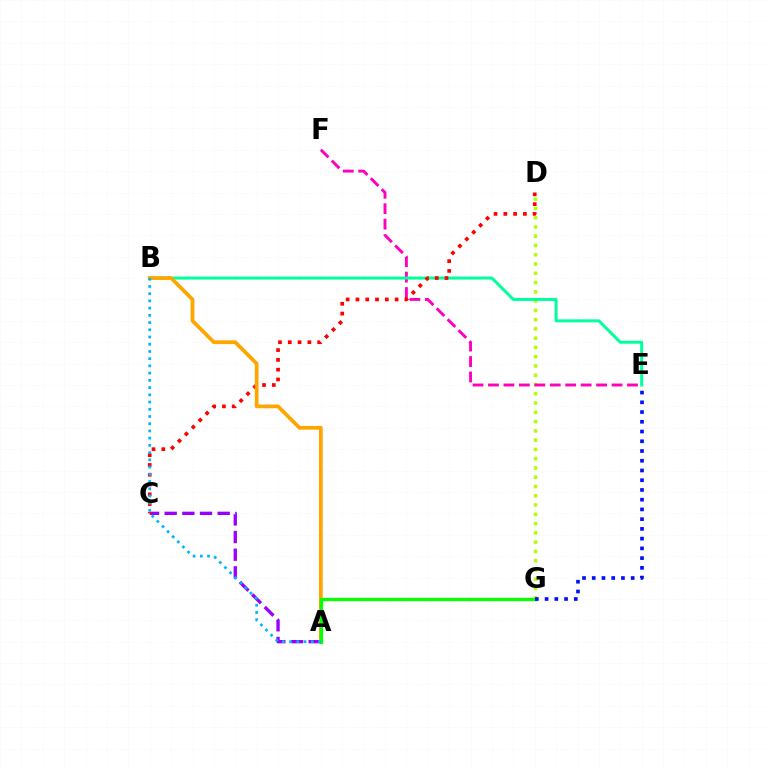{('D', 'G'): [{'color': '#b3ff00', 'line_style': 'dotted', 'thickness': 2.52}], ('A', 'C'): [{'color': '#9b00ff', 'line_style': 'dashed', 'thickness': 2.4}], ('E', 'F'): [{'color': '#ff00bd', 'line_style': 'dashed', 'thickness': 2.1}], ('B', 'E'): [{'color': '#00ff9d', 'line_style': 'solid', 'thickness': 2.15}], ('C', 'D'): [{'color': '#ff0000', 'line_style': 'dotted', 'thickness': 2.66}], ('A', 'B'): [{'color': '#ffa500', 'line_style': 'solid', 'thickness': 2.69}, {'color': '#00b5ff', 'line_style': 'dotted', 'thickness': 1.96}], ('A', 'G'): [{'color': '#08ff00', 'line_style': 'solid', 'thickness': 2.39}], ('E', 'G'): [{'color': '#0010ff', 'line_style': 'dotted', 'thickness': 2.65}]}